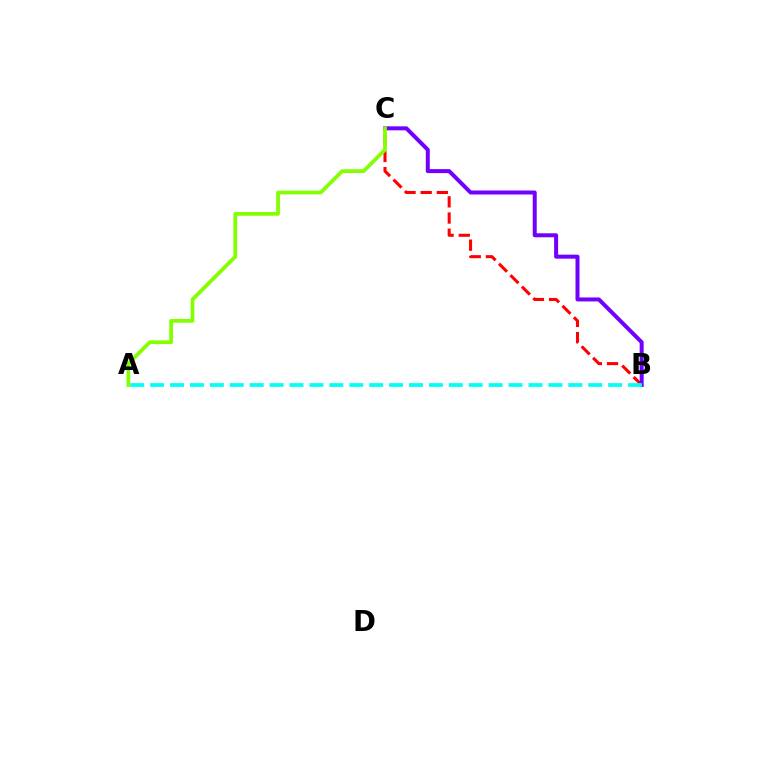{('B', 'C'): [{'color': '#ff0000', 'line_style': 'dashed', 'thickness': 2.2}, {'color': '#7200ff', 'line_style': 'solid', 'thickness': 2.88}], ('A', 'B'): [{'color': '#00fff6', 'line_style': 'dashed', 'thickness': 2.71}], ('A', 'C'): [{'color': '#84ff00', 'line_style': 'solid', 'thickness': 2.69}]}